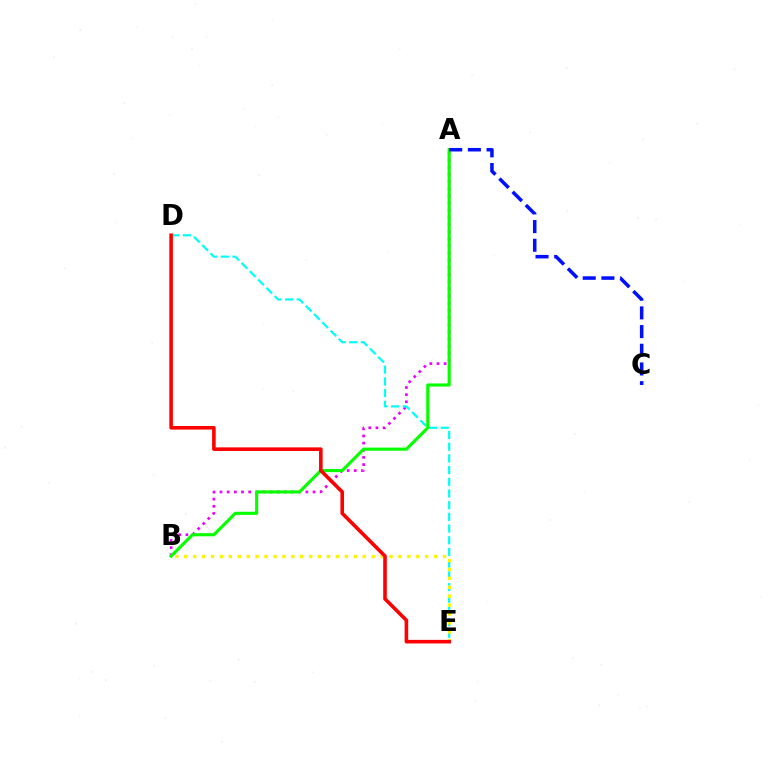{('A', 'B'): [{'color': '#ee00ff', 'line_style': 'dotted', 'thickness': 1.94}, {'color': '#08ff00', 'line_style': 'solid', 'thickness': 2.26}], ('D', 'E'): [{'color': '#00fff6', 'line_style': 'dashed', 'thickness': 1.59}, {'color': '#ff0000', 'line_style': 'solid', 'thickness': 2.59}], ('B', 'E'): [{'color': '#fcf500', 'line_style': 'dotted', 'thickness': 2.43}], ('A', 'C'): [{'color': '#0010ff', 'line_style': 'dashed', 'thickness': 2.54}]}